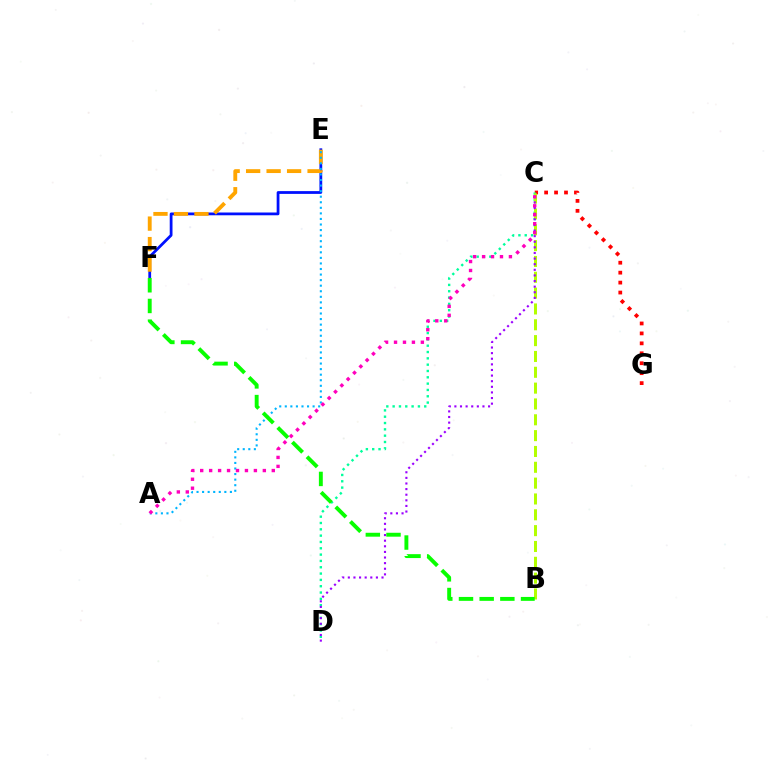{('C', 'G'): [{'color': '#ff0000', 'line_style': 'dotted', 'thickness': 2.7}], ('C', 'D'): [{'color': '#00ff9d', 'line_style': 'dotted', 'thickness': 1.72}, {'color': '#9b00ff', 'line_style': 'dotted', 'thickness': 1.53}], ('B', 'C'): [{'color': '#b3ff00', 'line_style': 'dashed', 'thickness': 2.15}], ('E', 'F'): [{'color': '#0010ff', 'line_style': 'solid', 'thickness': 2.0}, {'color': '#ffa500', 'line_style': 'dashed', 'thickness': 2.78}], ('A', 'E'): [{'color': '#00b5ff', 'line_style': 'dotted', 'thickness': 1.51}], ('A', 'C'): [{'color': '#ff00bd', 'line_style': 'dotted', 'thickness': 2.43}], ('B', 'F'): [{'color': '#08ff00', 'line_style': 'dashed', 'thickness': 2.81}]}